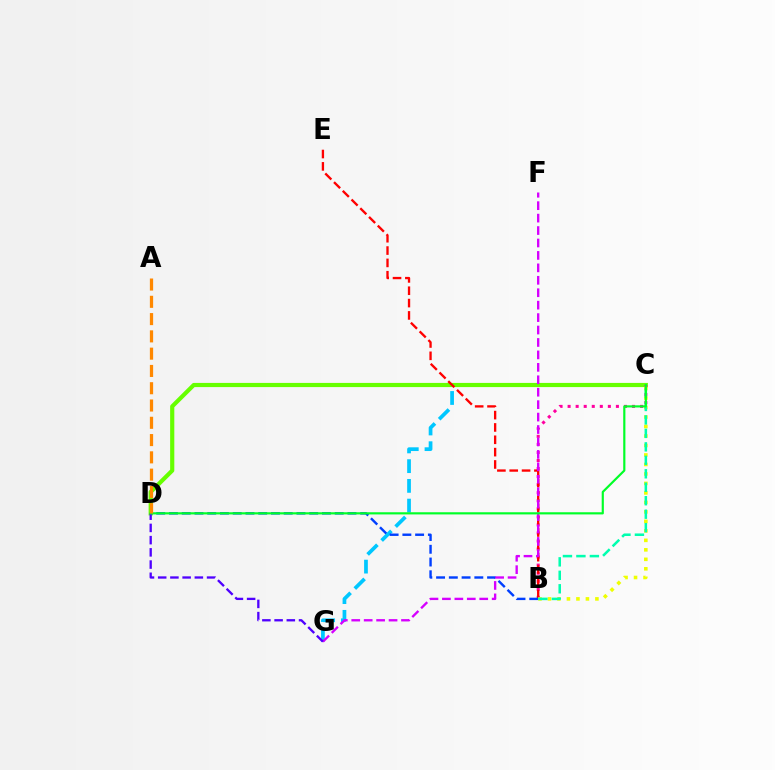{('C', 'G'): [{'color': '#00c7ff', 'line_style': 'dashed', 'thickness': 2.68}], ('C', 'D'): [{'color': '#66ff00', 'line_style': 'solid', 'thickness': 3.0}, {'color': '#00ff27', 'line_style': 'solid', 'thickness': 1.56}], ('B', 'C'): [{'color': '#ff00a0', 'line_style': 'dotted', 'thickness': 2.19}, {'color': '#eeff00', 'line_style': 'dotted', 'thickness': 2.58}, {'color': '#00ffaf', 'line_style': 'dashed', 'thickness': 1.83}], ('B', 'E'): [{'color': '#ff0000', 'line_style': 'dashed', 'thickness': 1.68}], ('B', 'D'): [{'color': '#003fff', 'line_style': 'dashed', 'thickness': 1.73}], ('F', 'G'): [{'color': '#d600ff', 'line_style': 'dashed', 'thickness': 1.69}], ('D', 'G'): [{'color': '#4f00ff', 'line_style': 'dashed', 'thickness': 1.66}], ('A', 'D'): [{'color': '#ff8800', 'line_style': 'dashed', 'thickness': 2.35}]}